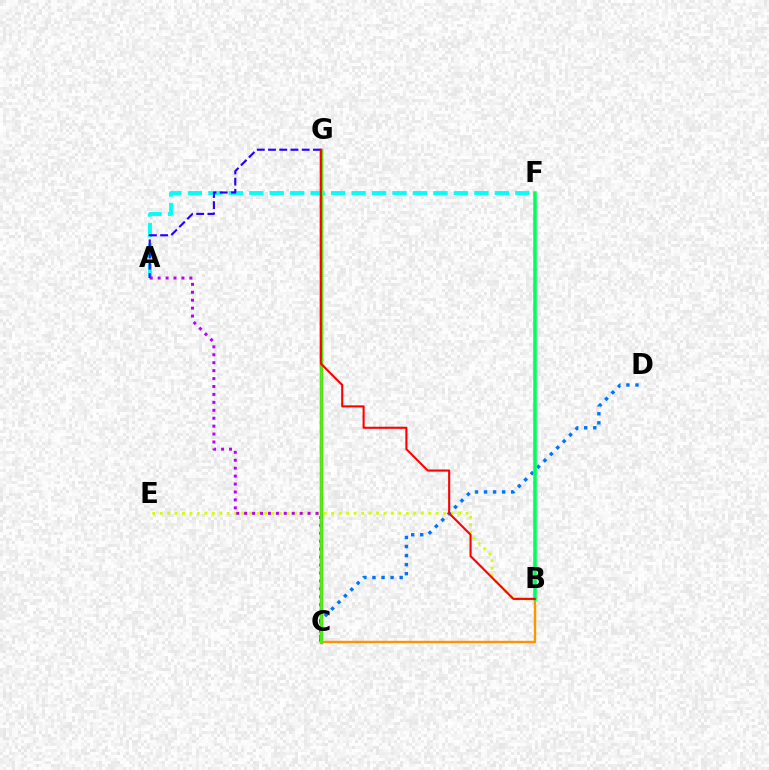{('B', 'E'): [{'color': '#d1ff00', 'line_style': 'dotted', 'thickness': 2.03}], ('C', 'G'): [{'color': '#ff00ac', 'line_style': 'solid', 'thickness': 2.42}, {'color': '#3dff00', 'line_style': 'solid', 'thickness': 1.99}], ('A', 'F'): [{'color': '#00fff6', 'line_style': 'dashed', 'thickness': 2.78}], ('A', 'G'): [{'color': '#2500ff', 'line_style': 'dashed', 'thickness': 1.52}], ('C', 'D'): [{'color': '#0074ff', 'line_style': 'dotted', 'thickness': 2.46}], ('A', 'C'): [{'color': '#b900ff', 'line_style': 'dotted', 'thickness': 2.15}], ('B', 'C'): [{'color': '#ff9400', 'line_style': 'solid', 'thickness': 1.73}], ('B', 'F'): [{'color': '#00ff5c', 'line_style': 'solid', 'thickness': 2.54}], ('B', 'G'): [{'color': '#ff0000', 'line_style': 'solid', 'thickness': 1.51}]}